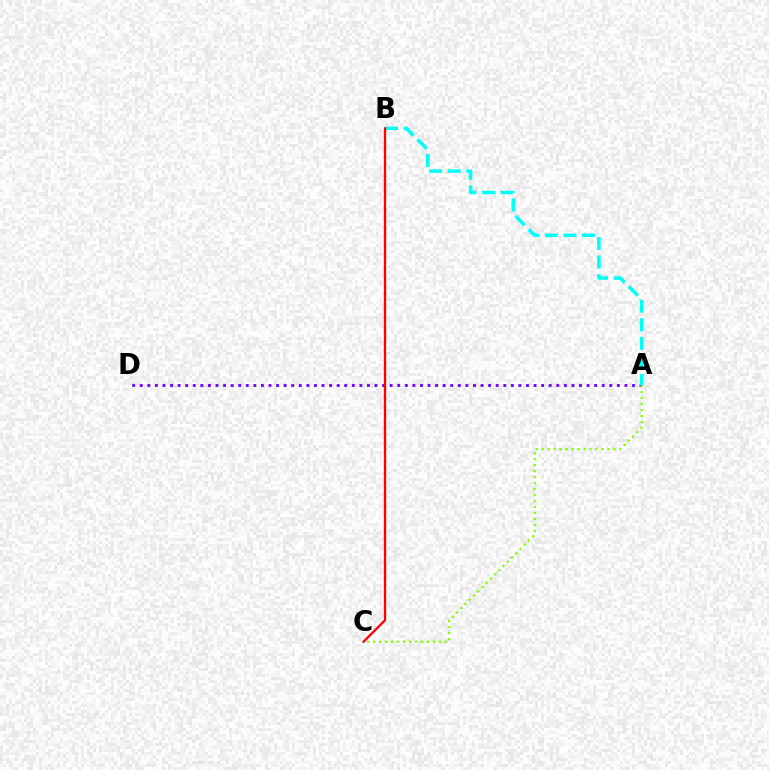{('A', 'D'): [{'color': '#7200ff', 'line_style': 'dotted', 'thickness': 2.06}], ('A', 'B'): [{'color': '#00fff6', 'line_style': 'dashed', 'thickness': 2.53}], ('A', 'C'): [{'color': '#84ff00', 'line_style': 'dotted', 'thickness': 1.63}], ('B', 'C'): [{'color': '#ff0000', 'line_style': 'solid', 'thickness': 1.65}]}